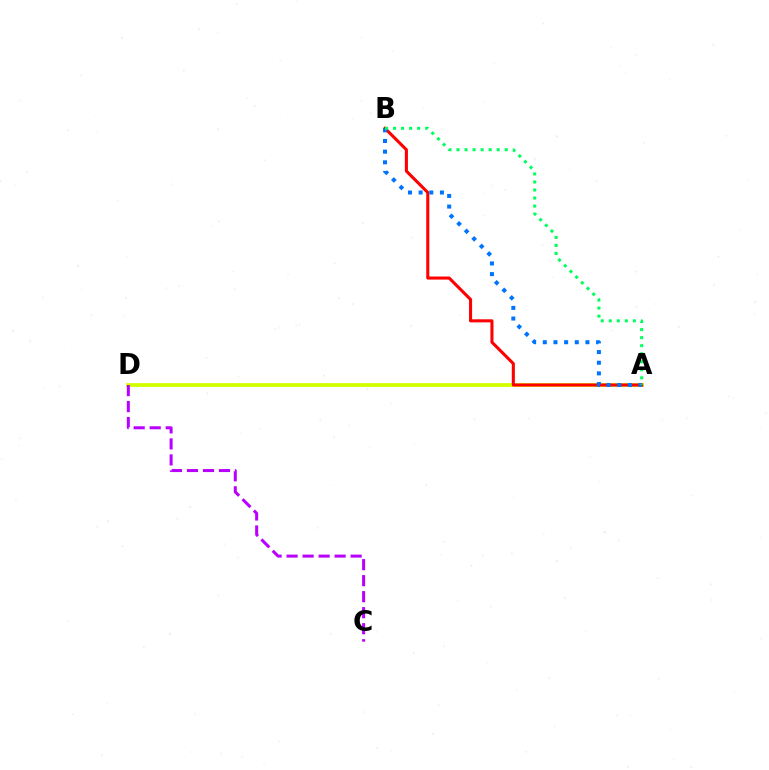{('A', 'D'): [{'color': '#d1ff00', 'line_style': 'solid', 'thickness': 2.71}], ('A', 'B'): [{'color': '#ff0000', 'line_style': 'solid', 'thickness': 2.21}, {'color': '#0074ff', 'line_style': 'dotted', 'thickness': 2.9}, {'color': '#00ff5c', 'line_style': 'dotted', 'thickness': 2.18}], ('C', 'D'): [{'color': '#b900ff', 'line_style': 'dashed', 'thickness': 2.18}]}